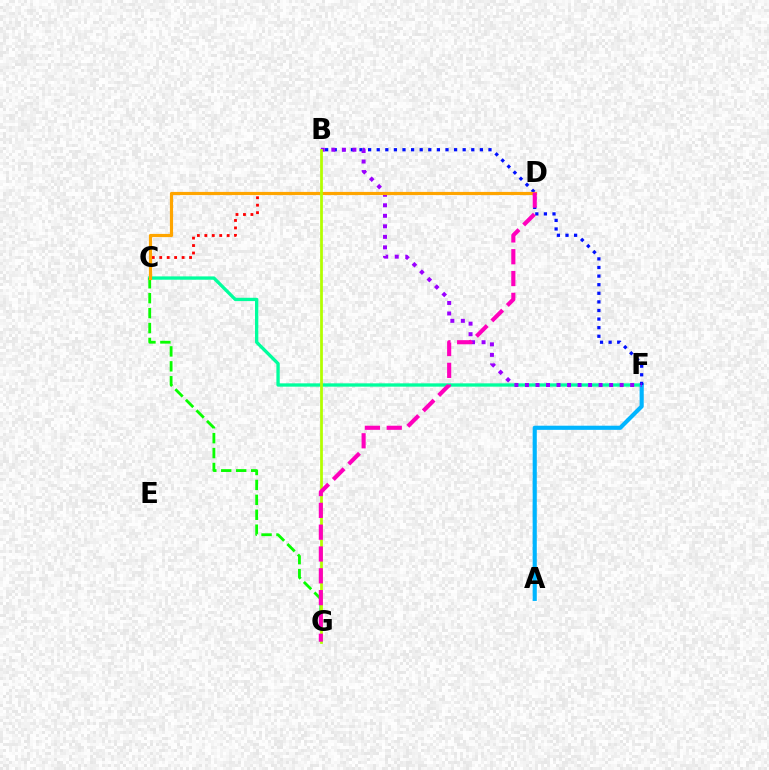{('C', 'F'): [{'color': '#00ff9d', 'line_style': 'solid', 'thickness': 2.39}], ('C', 'D'): [{'color': '#ff0000', 'line_style': 'dotted', 'thickness': 2.03}, {'color': '#ffa500', 'line_style': 'solid', 'thickness': 2.29}], ('A', 'F'): [{'color': '#00b5ff', 'line_style': 'solid', 'thickness': 2.98}], ('B', 'F'): [{'color': '#0010ff', 'line_style': 'dotted', 'thickness': 2.34}, {'color': '#9b00ff', 'line_style': 'dotted', 'thickness': 2.86}], ('C', 'G'): [{'color': '#08ff00', 'line_style': 'dashed', 'thickness': 2.03}], ('B', 'G'): [{'color': '#b3ff00', 'line_style': 'solid', 'thickness': 1.99}], ('D', 'G'): [{'color': '#ff00bd', 'line_style': 'dashed', 'thickness': 2.96}]}